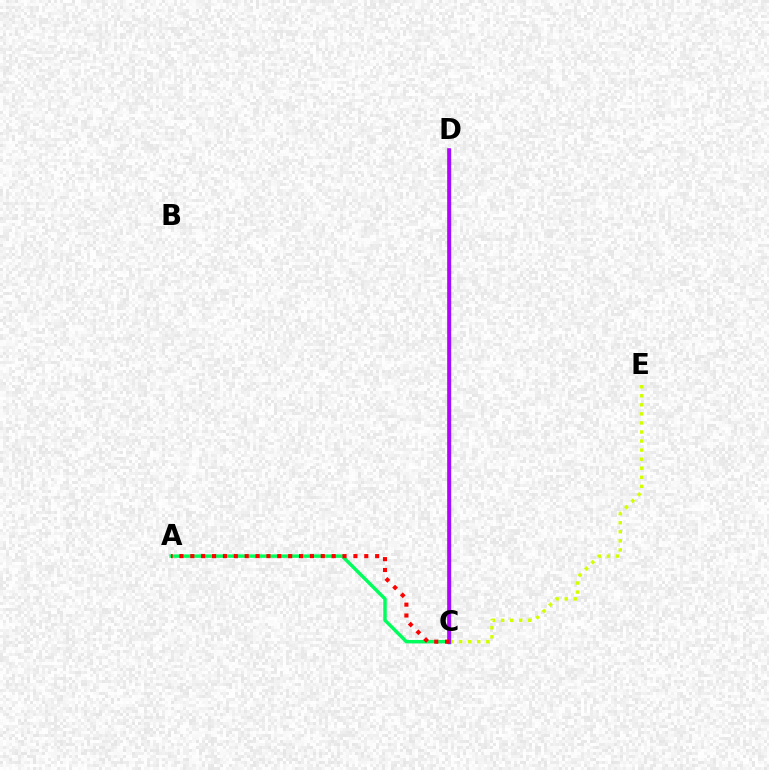{('A', 'C'): [{'color': '#00ff5c', 'line_style': 'solid', 'thickness': 2.48}, {'color': '#ff0000', 'line_style': 'dotted', 'thickness': 2.95}], ('C', 'E'): [{'color': '#d1ff00', 'line_style': 'dotted', 'thickness': 2.46}], ('C', 'D'): [{'color': '#0074ff', 'line_style': 'solid', 'thickness': 2.5}, {'color': '#b900ff', 'line_style': 'solid', 'thickness': 2.58}]}